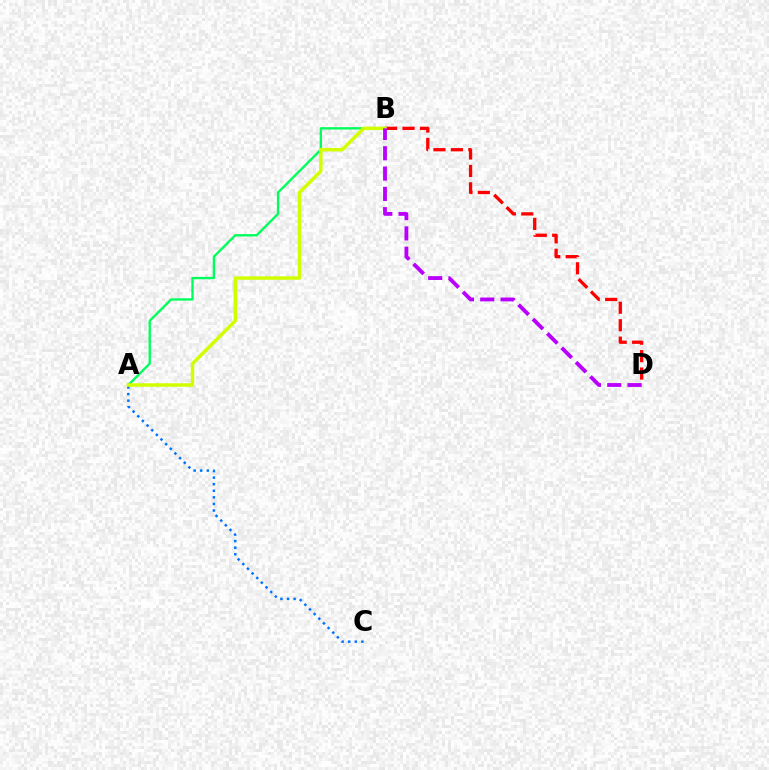{('B', 'D'): [{'color': '#ff0000', 'line_style': 'dashed', 'thickness': 2.37}, {'color': '#b900ff', 'line_style': 'dashed', 'thickness': 2.76}], ('A', 'B'): [{'color': '#00ff5c', 'line_style': 'solid', 'thickness': 1.69}, {'color': '#d1ff00', 'line_style': 'solid', 'thickness': 2.5}], ('A', 'C'): [{'color': '#0074ff', 'line_style': 'dotted', 'thickness': 1.79}]}